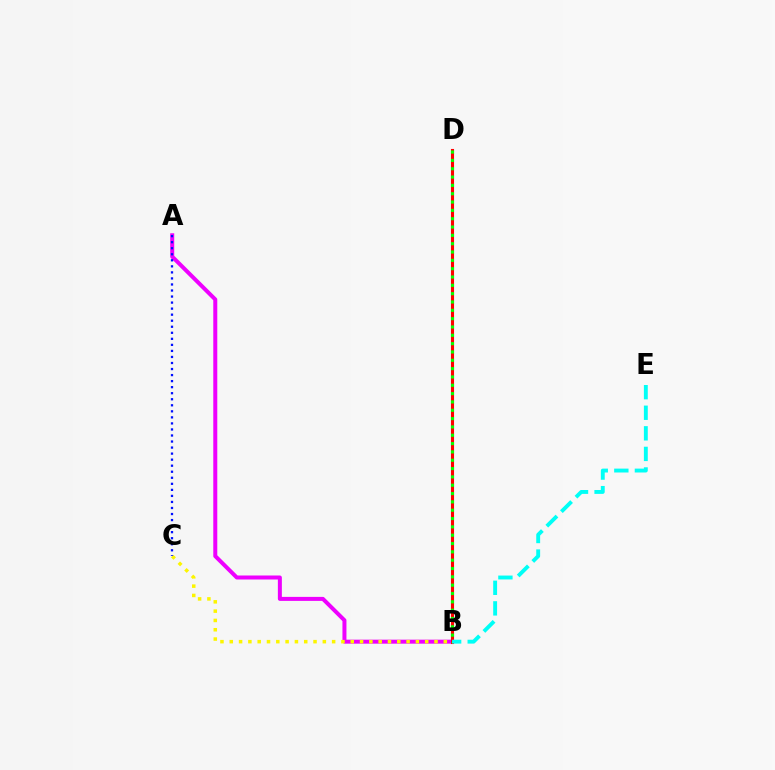{('A', 'B'): [{'color': '#ee00ff', 'line_style': 'solid', 'thickness': 2.88}], ('B', 'D'): [{'color': '#ff0000', 'line_style': 'solid', 'thickness': 2.22}, {'color': '#08ff00', 'line_style': 'dotted', 'thickness': 2.26}], ('B', 'C'): [{'color': '#fcf500', 'line_style': 'dotted', 'thickness': 2.53}], ('A', 'C'): [{'color': '#0010ff', 'line_style': 'dotted', 'thickness': 1.64}], ('B', 'E'): [{'color': '#00fff6', 'line_style': 'dashed', 'thickness': 2.79}]}